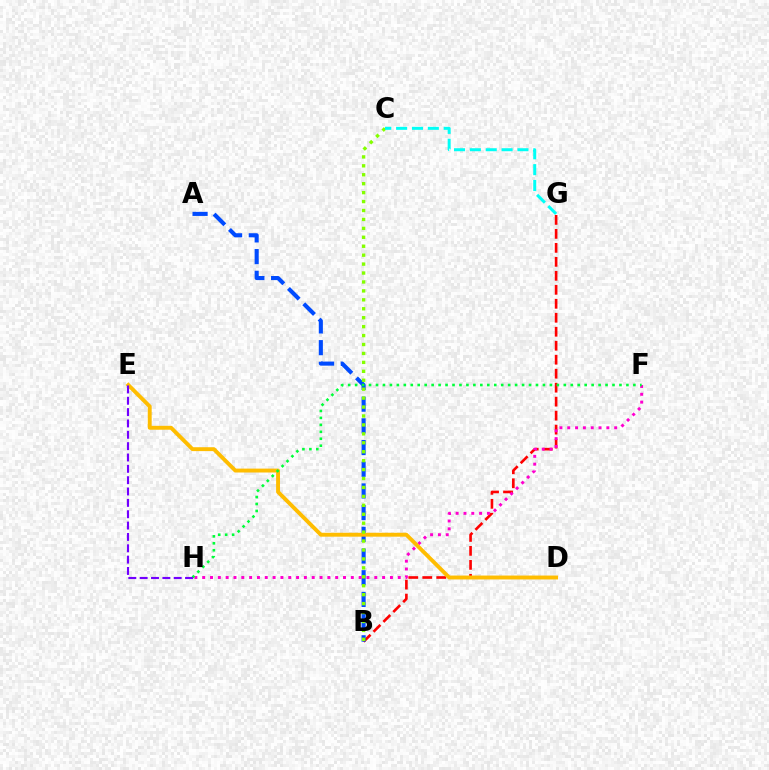{('B', 'G'): [{'color': '#ff0000', 'line_style': 'dashed', 'thickness': 1.9}], ('A', 'B'): [{'color': '#004bff', 'line_style': 'dashed', 'thickness': 2.95}], ('F', 'H'): [{'color': '#ff00cf', 'line_style': 'dotted', 'thickness': 2.13}, {'color': '#00ff39', 'line_style': 'dotted', 'thickness': 1.89}], ('D', 'E'): [{'color': '#ffbd00', 'line_style': 'solid', 'thickness': 2.81}], ('B', 'C'): [{'color': '#84ff00', 'line_style': 'dotted', 'thickness': 2.43}], ('E', 'H'): [{'color': '#7200ff', 'line_style': 'dashed', 'thickness': 1.54}], ('C', 'G'): [{'color': '#00fff6', 'line_style': 'dashed', 'thickness': 2.15}]}